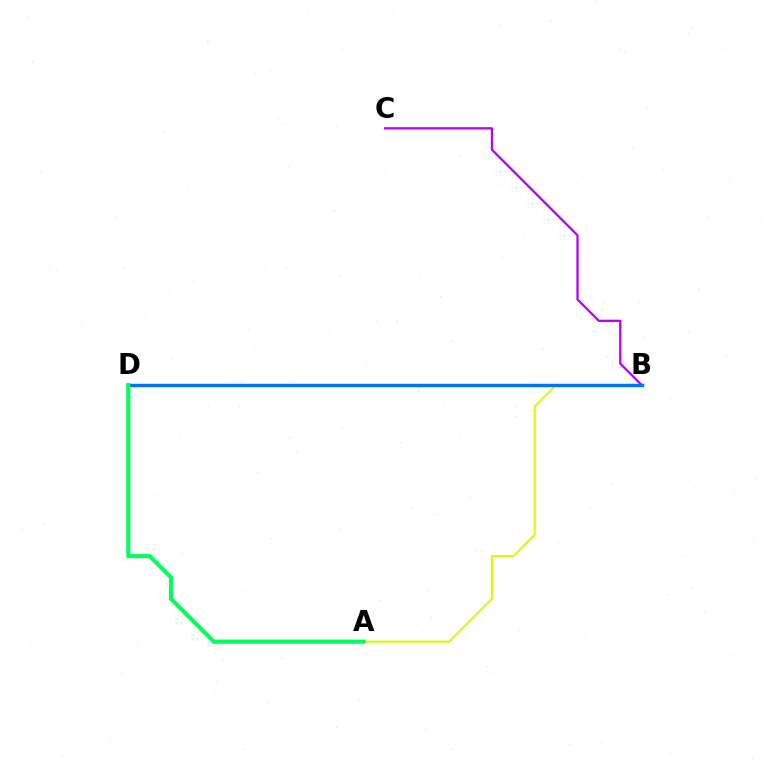{('B', 'C'): [{'color': '#b900ff', 'line_style': 'solid', 'thickness': 1.64}], ('A', 'B'): [{'color': '#d1ff00', 'line_style': 'solid', 'thickness': 1.53}], ('B', 'D'): [{'color': '#ff0000', 'line_style': 'dashed', 'thickness': 1.86}, {'color': '#0074ff', 'line_style': 'solid', 'thickness': 2.47}], ('A', 'D'): [{'color': '#00ff5c', 'line_style': 'solid', 'thickness': 2.97}]}